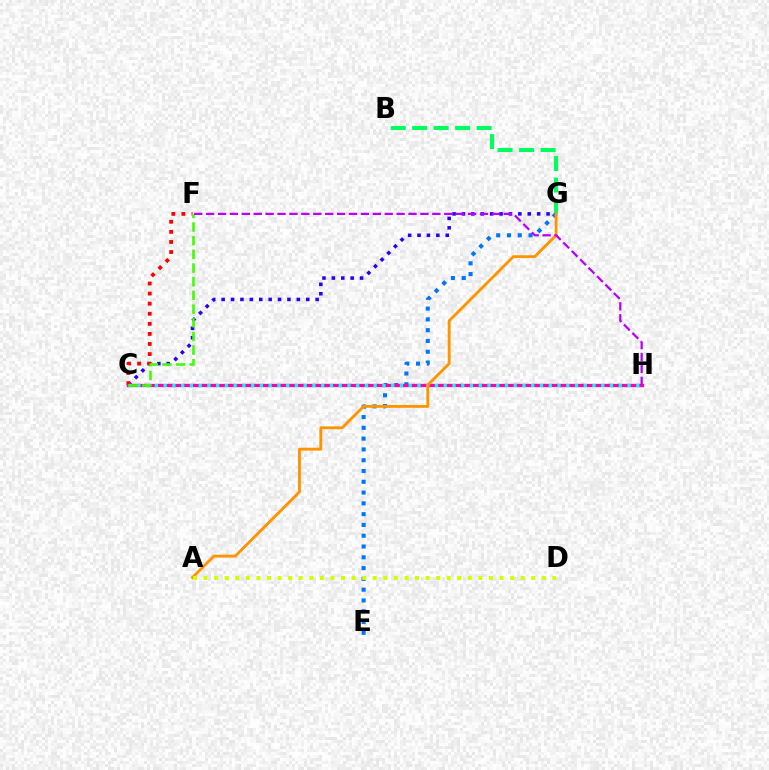{('C', 'G'): [{'color': '#2500ff', 'line_style': 'dotted', 'thickness': 2.55}], ('C', 'F'): [{'color': '#ff0000', 'line_style': 'dotted', 'thickness': 2.74}, {'color': '#3dff00', 'line_style': 'dashed', 'thickness': 1.86}], ('B', 'G'): [{'color': '#00ff5c', 'line_style': 'dashed', 'thickness': 2.92}], ('E', 'G'): [{'color': '#0074ff', 'line_style': 'dotted', 'thickness': 2.93}], ('C', 'H'): [{'color': '#ff00ac', 'line_style': 'solid', 'thickness': 2.38}, {'color': '#00fff6', 'line_style': 'dotted', 'thickness': 2.38}], ('A', 'G'): [{'color': '#ff9400', 'line_style': 'solid', 'thickness': 2.06}], ('F', 'H'): [{'color': '#b900ff', 'line_style': 'dashed', 'thickness': 1.62}], ('A', 'D'): [{'color': '#d1ff00', 'line_style': 'dotted', 'thickness': 2.87}]}